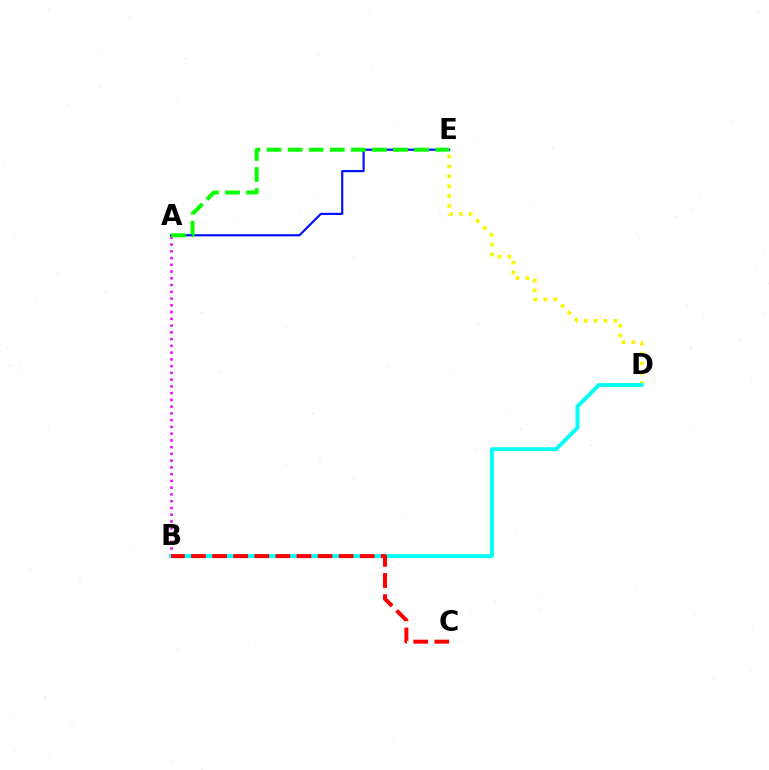{('D', 'E'): [{'color': '#fcf500', 'line_style': 'dotted', 'thickness': 2.68}], ('A', 'B'): [{'color': '#ee00ff', 'line_style': 'dotted', 'thickness': 1.84}], ('A', 'E'): [{'color': '#0010ff', 'line_style': 'solid', 'thickness': 1.56}, {'color': '#08ff00', 'line_style': 'dashed', 'thickness': 2.86}], ('B', 'D'): [{'color': '#00fff6', 'line_style': 'solid', 'thickness': 2.8}], ('B', 'C'): [{'color': '#ff0000', 'line_style': 'dashed', 'thickness': 2.86}]}